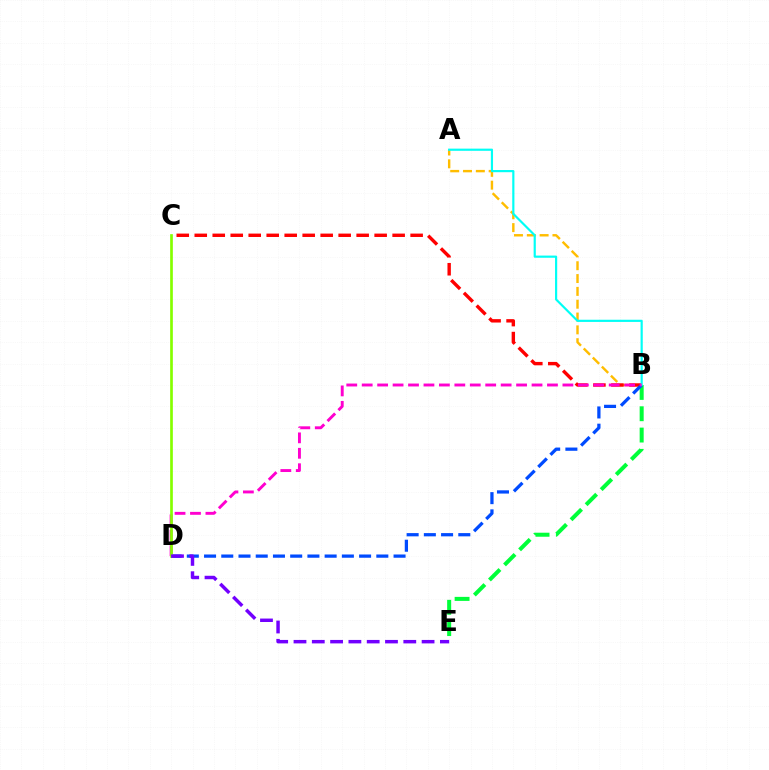{('A', 'B'): [{'color': '#ffbd00', 'line_style': 'dashed', 'thickness': 1.74}, {'color': '#00fff6', 'line_style': 'solid', 'thickness': 1.57}], ('B', 'E'): [{'color': '#00ff39', 'line_style': 'dashed', 'thickness': 2.89}], ('B', 'C'): [{'color': '#ff0000', 'line_style': 'dashed', 'thickness': 2.44}], ('B', 'D'): [{'color': '#004bff', 'line_style': 'dashed', 'thickness': 2.34}, {'color': '#ff00cf', 'line_style': 'dashed', 'thickness': 2.1}], ('C', 'D'): [{'color': '#84ff00', 'line_style': 'solid', 'thickness': 1.94}], ('D', 'E'): [{'color': '#7200ff', 'line_style': 'dashed', 'thickness': 2.49}]}